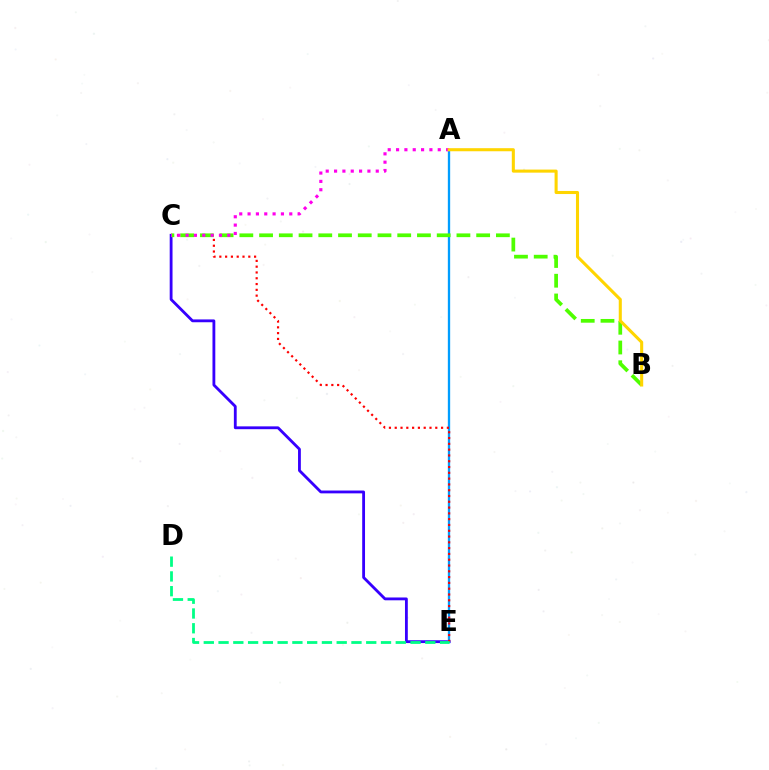{('C', 'E'): [{'color': '#3700ff', 'line_style': 'solid', 'thickness': 2.03}, {'color': '#ff0000', 'line_style': 'dotted', 'thickness': 1.57}], ('A', 'E'): [{'color': '#009eff', 'line_style': 'solid', 'thickness': 1.68}], ('D', 'E'): [{'color': '#00ff86', 'line_style': 'dashed', 'thickness': 2.01}], ('B', 'C'): [{'color': '#4fff00', 'line_style': 'dashed', 'thickness': 2.68}], ('A', 'C'): [{'color': '#ff00ed', 'line_style': 'dotted', 'thickness': 2.27}], ('A', 'B'): [{'color': '#ffd500', 'line_style': 'solid', 'thickness': 2.21}]}